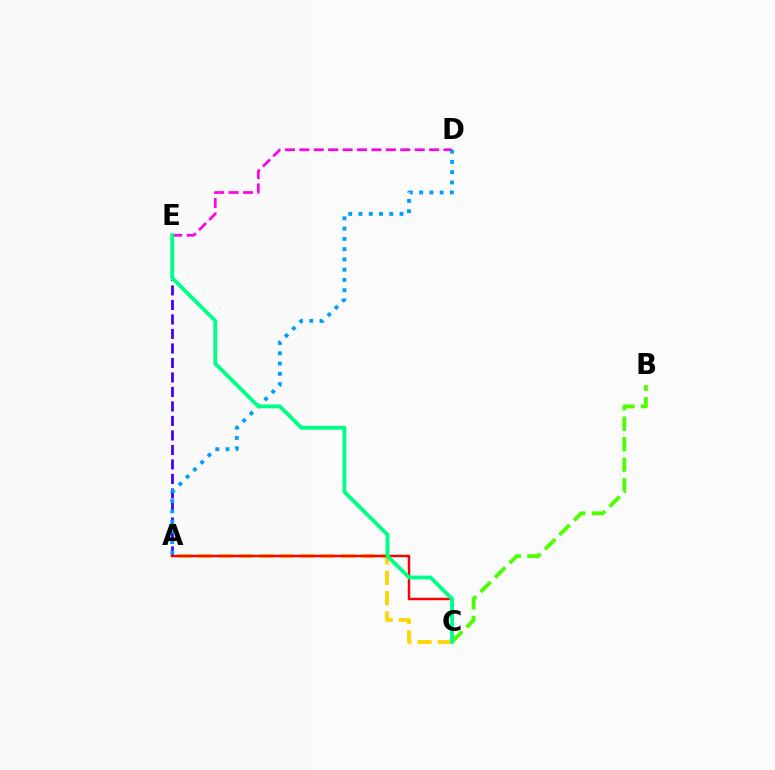{('D', 'E'): [{'color': '#ff00ed', 'line_style': 'dashed', 'thickness': 1.96}], ('B', 'C'): [{'color': '#4fff00', 'line_style': 'dashed', 'thickness': 2.79}], ('A', 'E'): [{'color': '#3700ff', 'line_style': 'dashed', 'thickness': 1.97}], ('A', 'C'): [{'color': '#ffd500', 'line_style': 'dashed', 'thickness': 2.76}, {'color': '#ff0000', 'line_style': 'solid', 'thickness': 1.76}], ('A', 'D'): [{'color': '#009eff', 'line_style': 'dotted', 'thickness': 2.79}], ('C', 'E'): [{'color': '#00ff86', 'line_style': 'solid', 'thickness': 2.78}]}